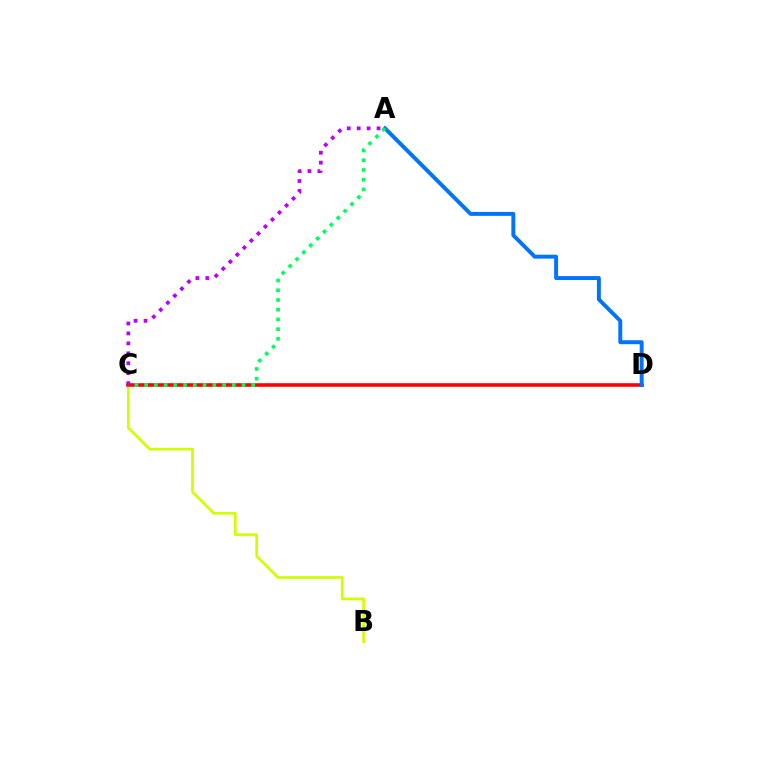{('B', 'C'): [{'color': '#d1ff00', 'line_style': 'solid', 'thickness': 1.95}], ('C', 'D'): [{'color': '#ff0000', 'line_style': 'solid', 'thickness': 2.57}], ('A', 'D'): [{'color': '#0074ff', 'line_style': 'solid', 'thickness': 2.83}], ('A', 'C'): [{'color': '#00ff5c', 'line_style': 'dotted', 'thickness': 2.64}, {'color': '#b900ff', 'line_style': 'dotted', 'thickness': 2.7}]}